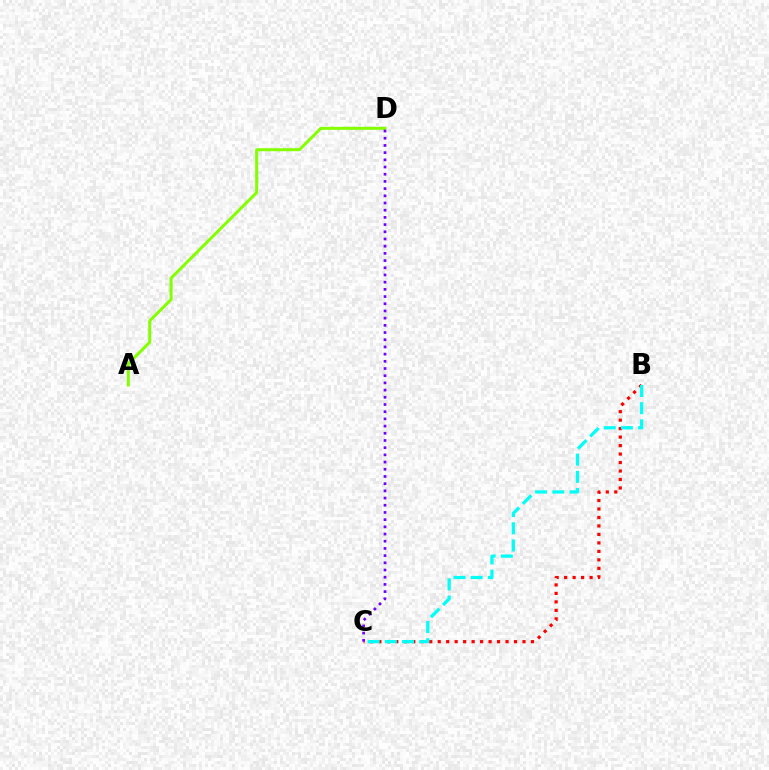{('A', 'D'): [{'color': '#84ff00', 'line_style': 'solid', 'thickness': 2.16}], ('B', 'C'): [{'color': '#ff0000', 'line_style': 'dotted', 'thickness': 2.3}, {'color': '#00fff6', 'line_style': 'dashed', 'thickness': 2.33}], ('C', 'D'): [{'color': '#7200ff', 'line_style': 'dotted', 'thickness': 1.96}]}